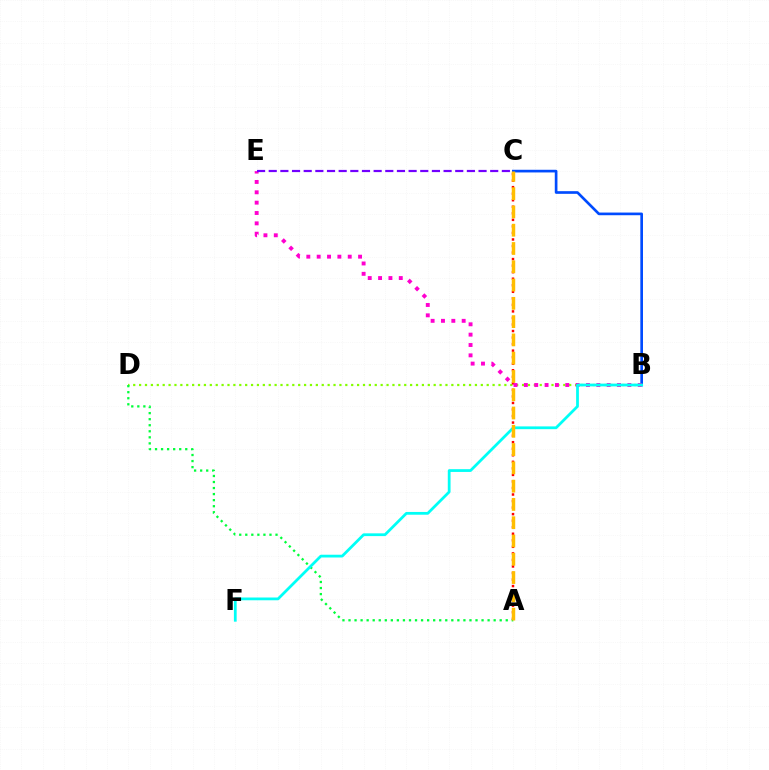{('B', 'D'): [{'color': '#84ff00', 'line_style': 'dotted', 'thickness': 1.6}], ('A', 'C'): [{'color': '#ff0000', 'line_style': 'dotted', 'thickness': 1.78}, {'color': '#ffbd00', 'line_style': 'dashed', 'thickness': 2.48}], ('B', 'C'): [{'color': '#004bff', 'line_style': 'solid', 'thickness': 1.92}], ('B', 'E'): [{'color': '#ff00cf', 'line_style': 'dotted', 'thickness': 2.81}], ('A', 'D'): [{'color': '#00ff39', 'line_style': 'dotted', 'thickness': 1.64}], ('C', 'E'): [{'color': '#7200ff', 'line_style': 'dashed', 'thickness': 1.58}], ('B', 'F'): [{'color': '#00fff6', 'line_style': 'solid', 'thickness': 1.99}]}